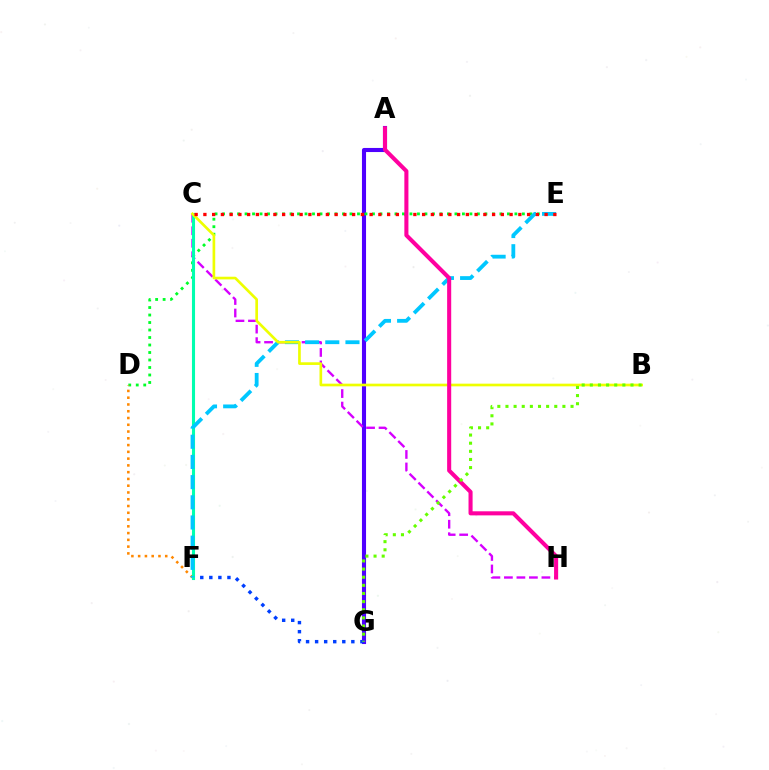{('A', 'G'): [{'color': '#4f00ff', 'line_style': 'solid', 'thickness': 2.95}], ('D', 'E'): [{'color': '#00ff27', 'line_style': 'dotted', 'thickness': 2.04}], ('D', 'F'): [{'color': '#ff8800', 'line_style': 'dotted', 'thickness': 1.84}], ('C', 'H'): [{'color': '#d600ff', 'line_style': 'dashed', 'thickness': 1.7}], ('F', 'G'): [{'color': '#003fff', 'line_style': 'dotted', 'thickness': 2.46}], ('C', 'F'): [{'color': '#00ffaf', 'line_style': 'solid', 'thickness': 2.22}], ('E', 'F'): [{'color': '#00c7ff', 'line_style': 'dashed', 'thickness': 2.74}], ('B', 'C'): [{'color': '#eeff00', 'line_style': 'solid', 'thickness': 1.92}], ('C', 'E'): [{'color': '#ff0000', 'line_style': 'dotted', 'thickness': 2.38}], ('A', 'H'): [{'color': '#ff00a0', 'line_style': 'solid', 'thickness': 2.93}], ('B', 'G'): [{'color': '#66ff00', 'line_style': 'dotted', 'thickness': 2.21}]}